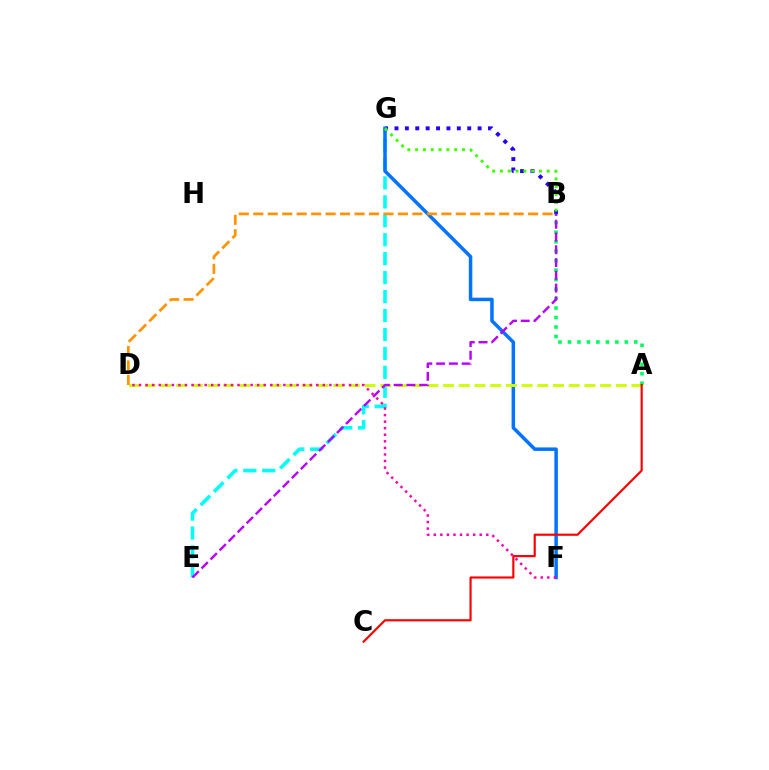{('E', 'G'): [{'color': '#00fff6', 'line_style': 'dashed', 'thickness': 2.57}], ('B', 'G'): [{'color': '#2500ff', 'line_style': 'dotted', 'thickness': 2.82}, {'color': '#3dff00', 'line_style': 'dotted', 'thickness': 2.12}], ('F', 'G'): [{'color': '#0074ff', 'line_style': 'solid', 'thickness': 2.52}], ('A', 'D'): [{'color': '#d1ff00', 'line_style': 'dashed', 'thickness': 2.13}], ('B', 'D'): [{'color': '#ff9400', 'line_style': 'dashed', 'thickness': 1.97}], ('A', 'B'): [{'color': '#00ff5c', 'line_style': 'dotted', 'thickness': 2.58}], ('D', 'F'): [{'color': '#ff00ac', 'line_style': 'dotted', 'thickness': 1.78}], ('B', 'E'): [{'color': '#b900ff', 'line_style': 'dashed', 'thickness': 1.73}], ('A', 'C'): [{'color': '#ff0000', 'line_style': 'solid', 'thickness': 1.56}]}